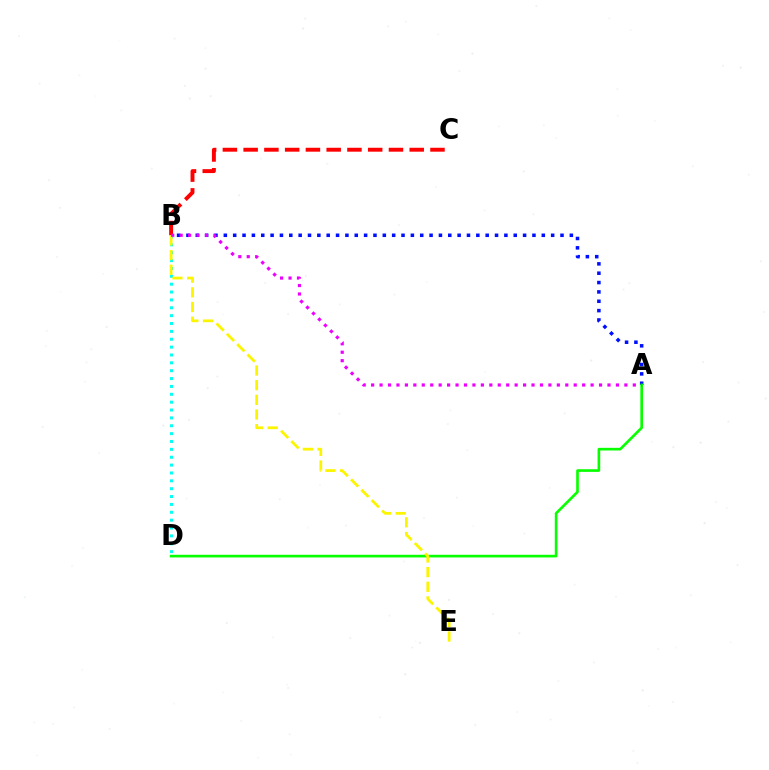{('A', 'B'): [{'color': '#0010ff', 'line_style': 'dotted', 'thickness': 2.54}, {'color': '#ee00ff', 'line_style': 'dotted', 'thickness': 2.29}], ('B', 'C'): [{'color': '#ff0000', 'line_style': 'dashed', 'thickness': 2.82}], ('B', 'D'): [{'color': '#00fff6', 'line_style': 'dotted', 'thickness': 2.14}], ('A', 'D'): [{'color': '#08ff00', 'line_style': 'solid', 'thickness': 1.91}], ('B', 'E'): [{'color': '#fcf500', 'line_style': 'dashed', 'thickness': 1.99}]}